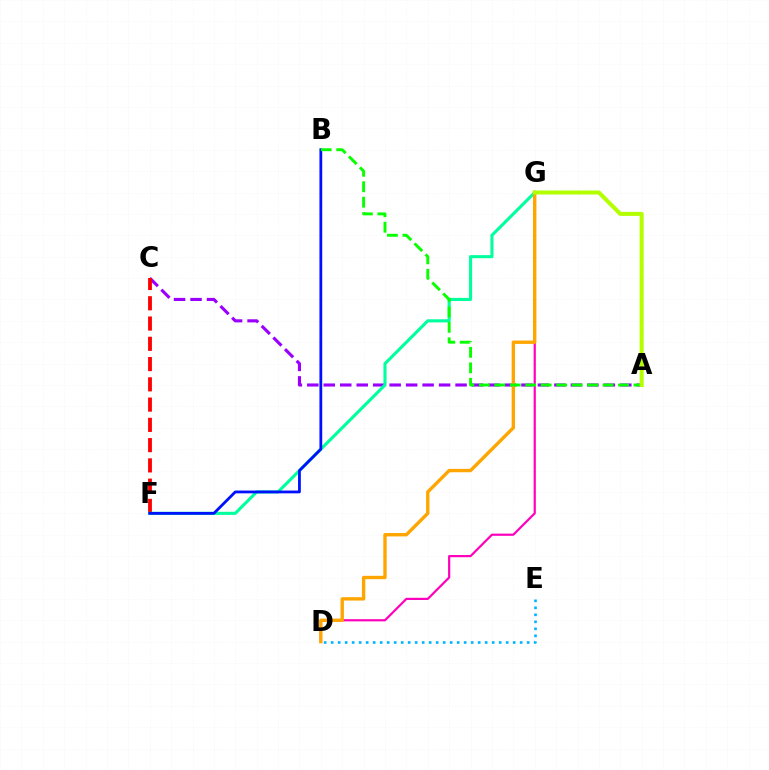{('A', 'C'): [{'color': '#9b00ff', 'line_style': 'dashed', 'thickness': 2.24}], ('D', 'G'): [{'color': '#ff00bd', 'line_style': 'solid', 'thickness': 1.58}, {'color': '#ffa500', 'line_style': 'solid', 'thickness': 2.42}], ('C', 'F'): [{'color': '#ff0000', 'line_style': 'dashed', 'thickness': 2.75}], ('F', 'G'): [{'color': '#00ff9d', 'line_style': 'solid', 'thickness': 2.23}], ('B', 'F'): [{'color': '#0010ff', 'line_style': 'solid', 'thickness': 2.01}], ('D', 'E'): [{'color': '#00b5ff', 'line_style': 'dotted', 'thickness': 1.9}], ('A', 'B'): [{'color': '#08ff00', 'line_style': 'dashed', 'thickness': 2.1}], ('A', 'G'): [{'color': '#b3ff00', 'line_style': 'solid', 'thickness': 2.9}]}